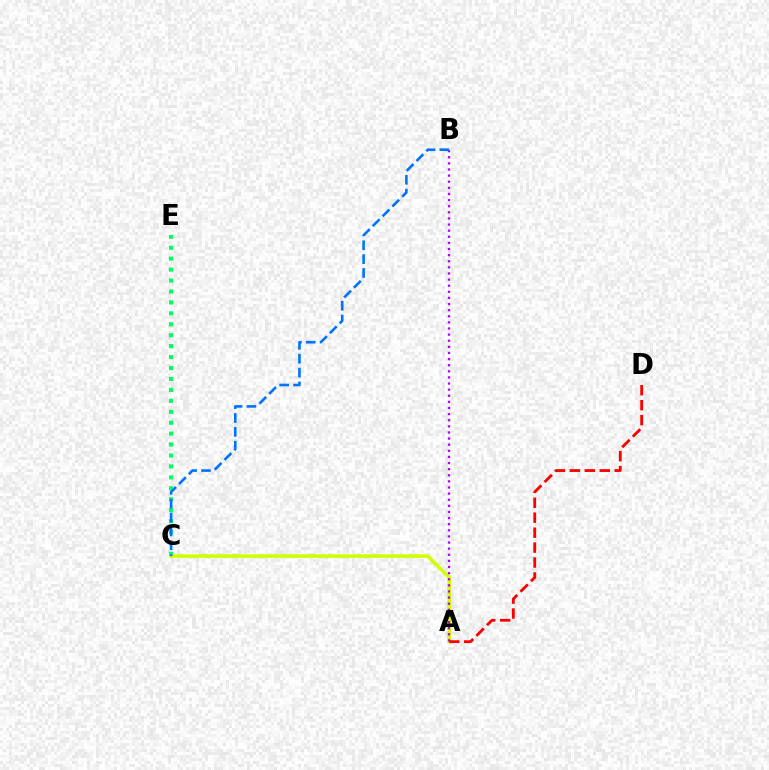{('C', 'E'): [{'color': '#00ff5c', 'line_style': 'dotted', 'thickness': 2.97}], ('A', 'C'): [{'color': '#d1ff00', 'line_style': 'solid', 'thickness': 2.6}], ('A', 'B'): [{'color': '#b900ff', 'line_style': 'dotted', 'thickness': 1.66}], ('B', 'C'): [{'color': '#0074ff', 'line_style': 'dashed', 'thickness': 1.88}], ('A', 'D'): [{'color': '#ff0000', 'line_style': 'dashed', 'thickness': 2.03}]}